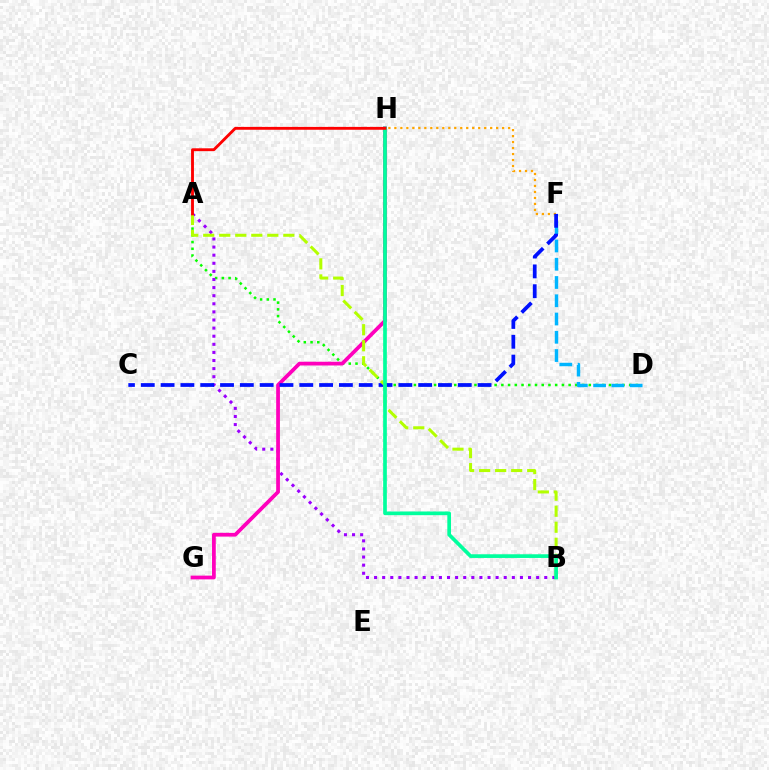{('A', 'D'): [{'color': '#08ff00', 'line_style': 'dotted', 'thickness': 1.83}], ('D', 'F'): [{'color': '#00b5ff', 'line_style': 'dashed', 'thickness': 2.48}], ('A', 'B'): [{'color': '#9b00ff', 'line_style': 'dotted', 'thickness': 2.2}, {'color': '#b3ff00', 'line_style': 'dashed', 'thickness': 2.18}], ('F', 'H'): [{'color': '#ffa500', 'line_style': 'dotted', 'thickness': 1.63}], ('G', 'H'): [{'color': '#ff00bd', 'line_style': 'solid', 'thickness': 2.7}], ('C', 'F'): [{'color': '#0010ff', 'line_style': 'dashed', 'thickness': 2.69}], ('B', 'H'): [{'color': '#00ff9d', 'line_style': 'solid', 'thickness': 2.65}], ('A', 'H'): [{'color': '#ff0000', 'line_style': 'solid', 'thickness': 2.06}]}